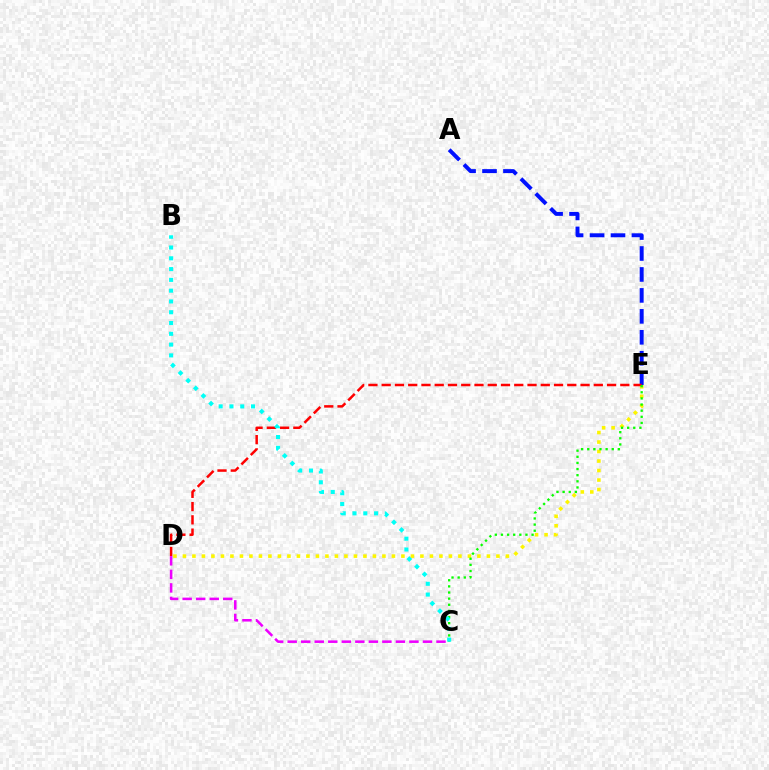{('D', 'E'): [{'color': '#fcf500', 'line_style': 'dotted', 'thickness': 2.58}, {'color': '#ff0000', 'line_style': 'dashed', 'thickness': 1.8}], ('A', 'E'): [{'color': '#0010ff', 'line_style': 'dashed', 'thickness': 2.85}], ('C', 'E'): [{'color': '#08ff00', 'line_style': 'dotted', 'thickness': 1.66}], ('C', 'D'): [{'color': '#ee00ff', 'line_style': 'dashed', 'thickness': 1.84}], ('B', 'C'): [{'color': '#00fff6', 'line_style': 'dotted', 'thickness': 2.93}]}